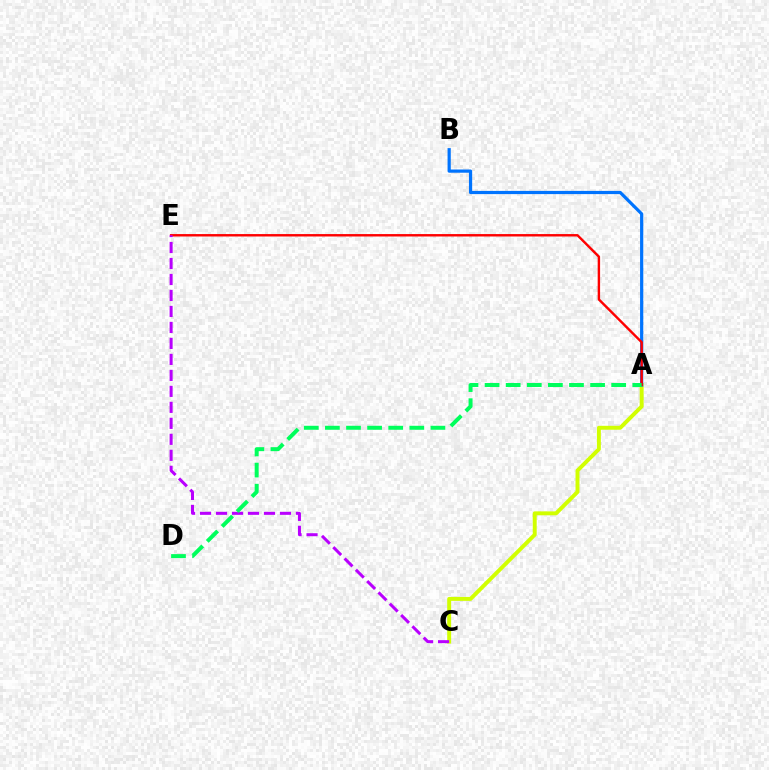{('A', 'C'): [{'color': '#d1ff00', 'line_style': 'solid', 'thickness': 2.84}], ('A', 'B'): [{'color': '#0074ff', 'line_style': 'solid', 'thickness': 2.31}], ('A', 'E'): [{'color': '#ff0000', 'line_style': 'solid', 'thickness': 1.74}], ('C', 'E'): [{'color': '#b900ff', 'line_style': 'dashed', 'thickness': 2.17}], ('A', 'D'): [{'color': '#00ff5c', 'line_style': 'dashed', 'thickness': 2.87}]}